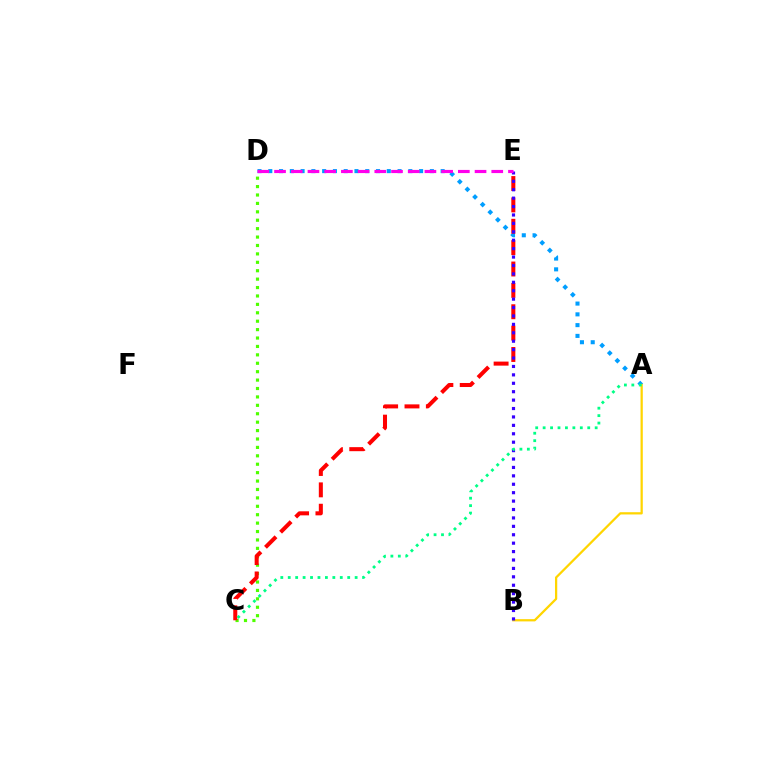{('A', 'D'): [{'color': '#009eff', 'line_style': 'dotted', 'thickness': 2.93}], ('C', 'D'): [{'color': '#4fff00', 'line_style': 'dotted', 'thickness': 2.29}], ('C', 'E'): [{'color': '#ff0000', 'line_style': 'dashed', 'thickness': 2.9}], ('A', 'B'): [{'color': '#ffd500', 'line_style': 'solid', 'thickness': 1.62}], ('B', 'E'): [{'color': '#3700ff', 'line_style': 'dotted', 'thickness': 2.29}], ('A', 'C'): [{'color': '#00ff86', 'line_style': 'dotted', 'thickness': 2.02}], ('D', 'E'): [{'color': '#ff00ed', 'line_style': 'dashed', 'thickness': 2.27}]}